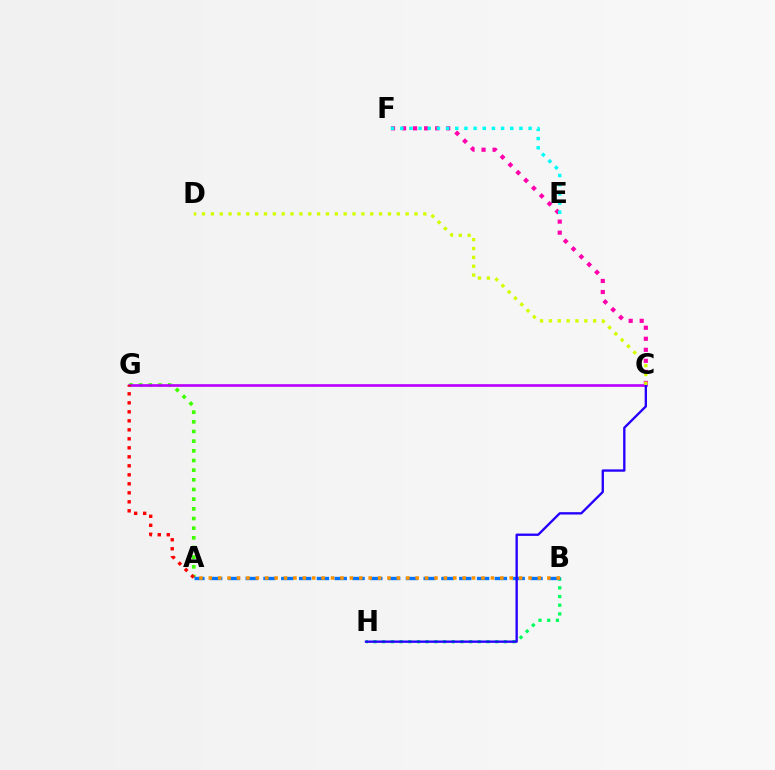{('A', 'G'): [{'color': '#3dff00', 'line_style': 'dotted', 'thickness': 2.63}, {'color': '#ff0000', 'line_style': 'dotted', 'thickness': 2.45}], ('C', 'G'): [{'color': '#b900ff', 'line_style': 'solid', 'thickness': 1.91}], ('B', 'H'): [{'color': '#00ff5c', 'line_style': 'dotted', 'thickness': 2.36}], ('C', 'F'): [{'color': '#ff00ac', 'line_style': 'dotted', 'thickness': 3.0}], ('A', 'B'): [{'color': '#0074ff', 'line_style': 'dashed', 'thickness': 2.42}, {'color': '#ff9400', 'line_style': 'dotted', 'thickness': 2.55}], ('C', 'H'): [{'color': '#2500ff', 'line_style': 'solid', 'thickness': 1.69}], ('E', 'F'): [{'color': '#00fff6', 'line_style': 'dotted', 'thickness': 2.49}], ('C', 'D'): [{'color': '#d1ff00', 'line_style': 'dotted', 'thickness': 2.41}]}